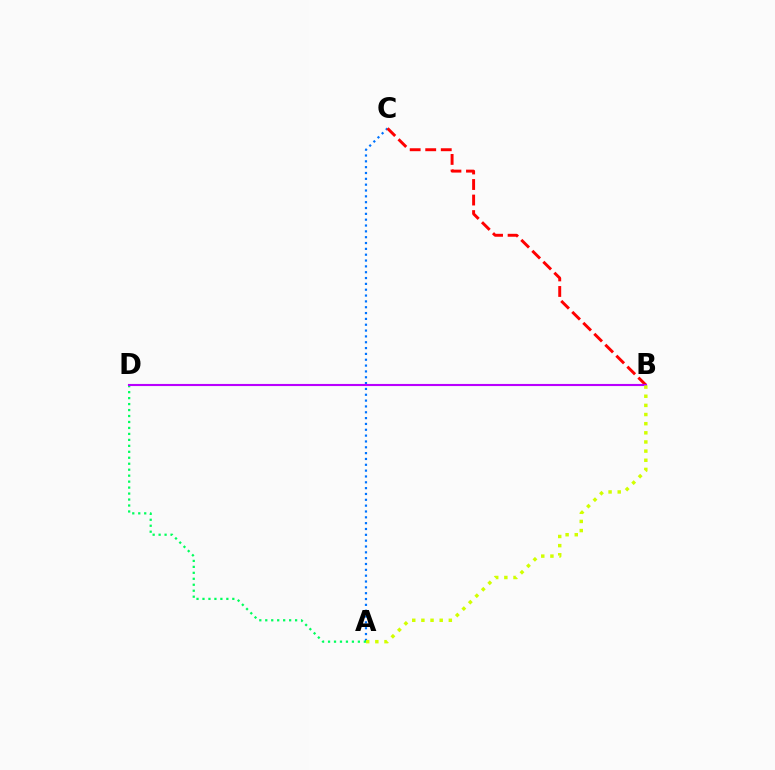{('A', 'C'): [{'color': '#0074ff', 'line_style': 'dotted', 'thickness': 1.59}], ('B', 'C'): [{'color': '#ff0000', 'line_style': 'dashed', 'thickness': 2.11}], ('A', 'D'): [{'color': '#00ff5c', 'line_style': 'dotted', 'thickness': 1.62}], ('B', 'D'): [{'color': '#b900ff', 'line_style': 'solid', 'thickness': 1.52}], ('A', 'B'): [{'color': '#d1ff00', 'line_style': 'dotted', 'thickness': 2.48}]}